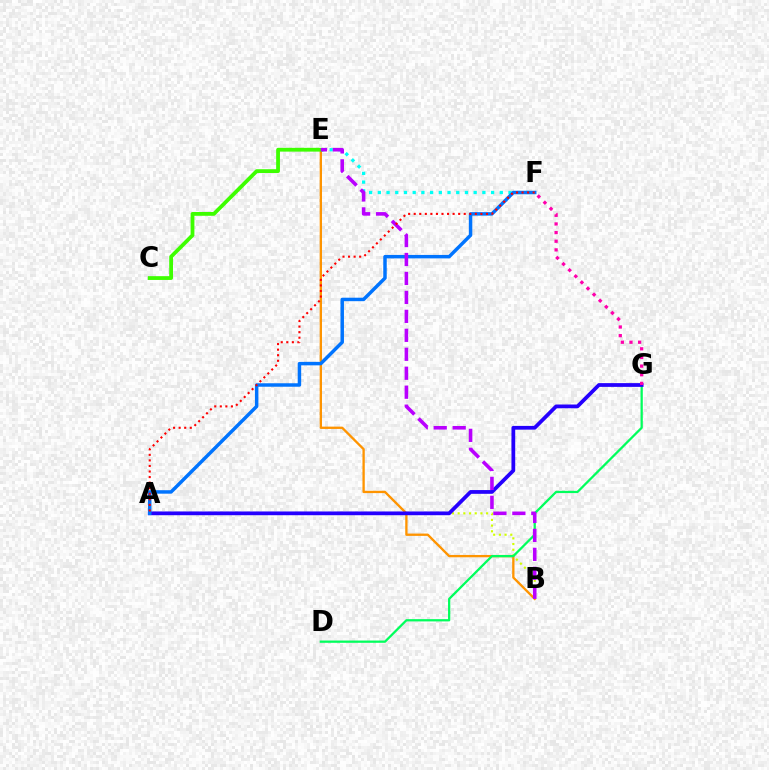{('A', 'B'): [{'color': '#d1ff00', 'line_style': 'dotted', 'thickness': 1.55}], ('B', 'E'): [{'color': '#ff9400', 'line_style': 'solid', 'thickness': 1.67}, {'color': '#b900ff', 'line_style': 'dashed', 'thickness': 2.58}], ('D', 'G'): [{'color': '#00ff5c', 'line_style': 'solid', 'thickness': 1.63}], ('A', 'G'): [{'color': '#2500ff', 'line_style': 'solid', 'thickness': 2.7}], ('E', 'F'): [{'color': '#00fff6', 'line_style': 'dotted', 'thickness': 2.37}], ('A', 'F'): [{'color': '#0074ff', 'line_style': 'solid', 'thickness': 2.5}, {'color': '#ff0000', 'line_style': 'dotted', 'thickness': 1.51}], ('C', 'E'): [{'color': '#3dff00', 'line_style': 'solid', 'thickness': 2.73}], ('F', 'G'): [{'color': '#ff00ac', 'line_style': 'dotted', 'thickness': 2.35}]}